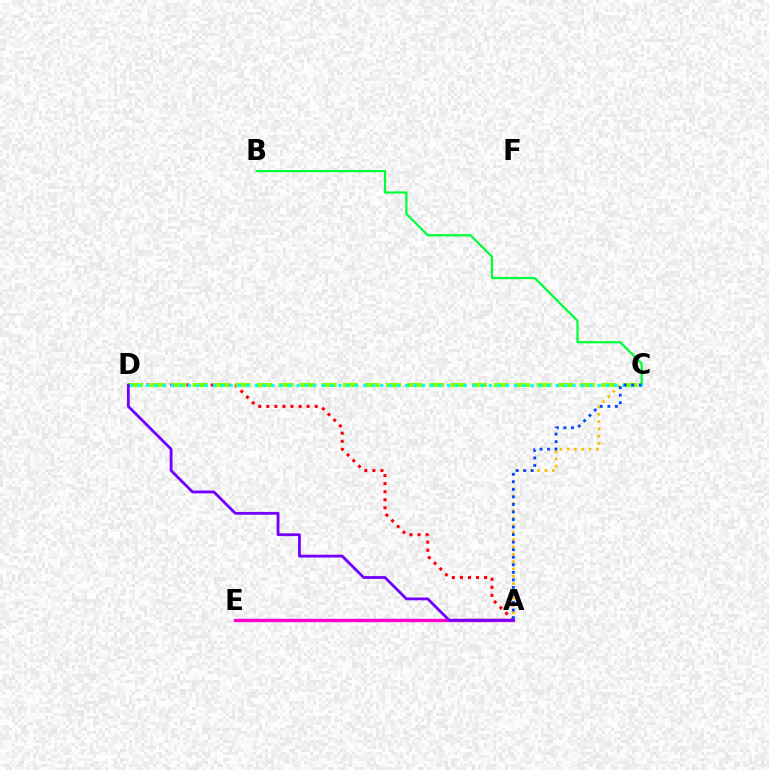{('B', 'C'): [{'color': '#00ff39', 'line_style': 'solid', 'thickness': 1.61}], ('A', 'E'): [{'color': '#ff00cf', 'line_style': 'solid', 'thickness': 2.42}], ('A', 'D'): [{'color': '#ff0000', 'line_style': 'dotted', 'thickness': 2.19}, {'color': '#7200ff', 'line_style': 'solid', 'thickness': 2.02}], ('C', 'D'): [{'color': '#84ff00', 'line_style': 'dashed', 'thickness': 2.92}, {'color': '#00fff6', 'line_style': 'dotted', 'thickness': 2.27}], ('A', 'C'): [{'color': '#ffbd00', 'line_style': 'dotted', 'thickness': 1.98}, {'color': '#004bff', 'line_style': 'dotted', 'thickness': 2.05}]}